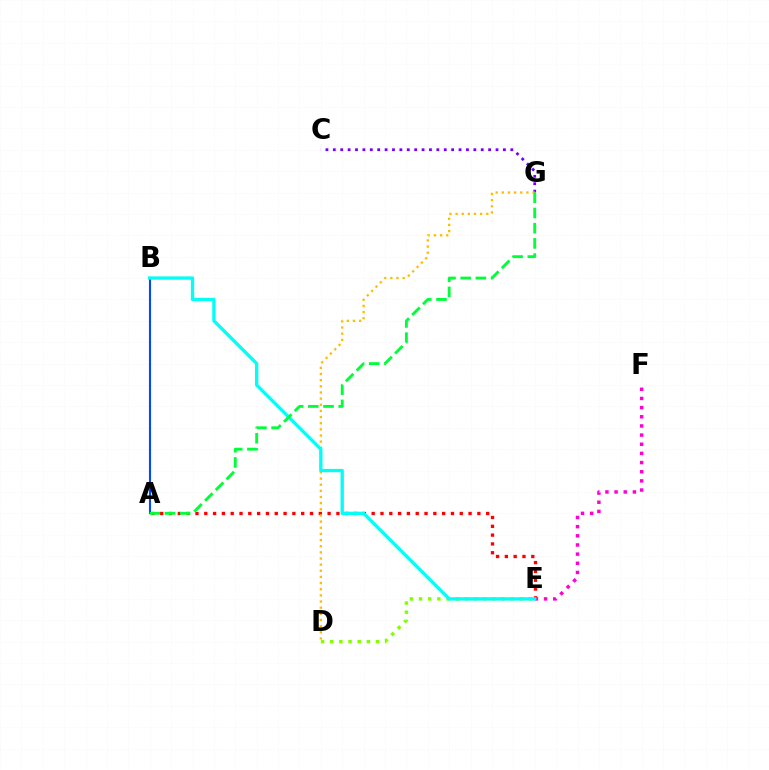{('A', 'E'): [{'color': '#ff0000', 'line_style': 'dotted', 'thickness': 2.39}], ('C', 'G'): [{'color': '#7200ff', 'line_style': 'dotted', 'thickness': 2.01}], ('E', 'F'): [{'color': '#ff00cf', 'line_style': 'dotted', 'thickness': 2.49}], ('A', 'B'): [{'color': '#004bff', 'line_style': 'solid', 'thickness': 1.51}], ('D', 'E'): [{'color': '#84ff00', 'line_style': 'dotted', 'thickness': 2.49}], ('D', 'G'): [{'color': '#ffbd00', 'line_style': 'dotted', 'thickness': 1.67}], ('B', 'E'): [{'color': '#00fff6', 'line_style': 'solid', 'thickness': 2.38}], ('A', 'G'): [{'color': '#00ff39', 'line_style': 'dashed', 'thickness': 2.06}]}